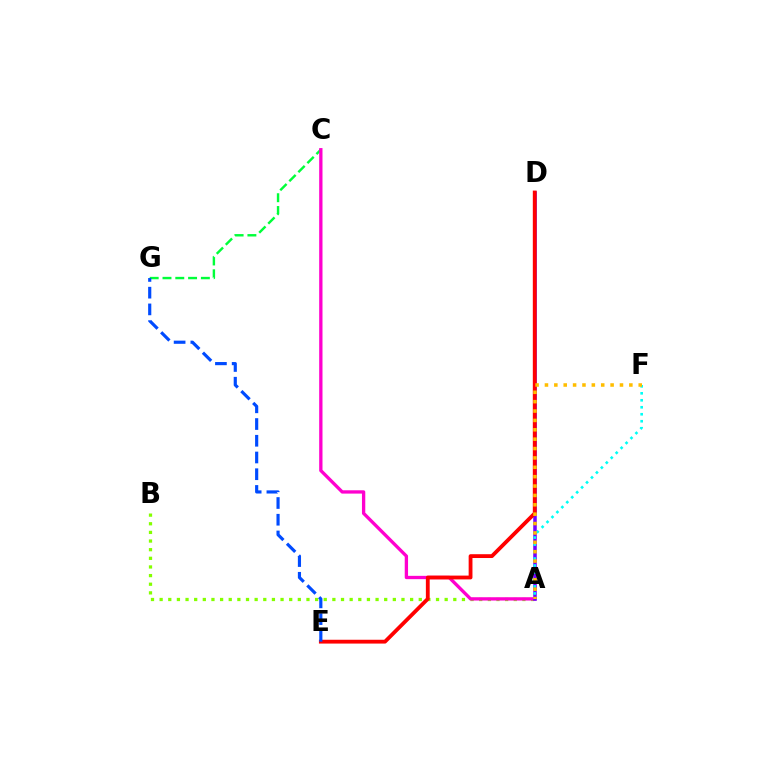{('C', 'G'): [{'color': '#00ff39', 'line_style': 'dashed', 'thickness': 1.74}], ('A', 'B'): [{'color': '#84ff00', 'line_style': 'dotted', 'thickness': 2.35}], ('A', 'C'): [{'color': '#ff00cf', 'line_style': 'solid', 'thickness': 2.39}], ('A', 'D'): [{'color': '#7200ff', 'line_style': 'solid', 'thickness': 2.55}], ('D', 'E'): [{'color': '#ff0000', 'line_style': 'solid', 'thickness': 2.75}], ('A', 'F'): [{'color': '#00fff6', 'line_style': 'dotted', 'thickness': 1.9}, {'color': '#ffbd00', 'line_style': 'dotted', 'thickness': 2.55}], ('E', 'G'): [{'color': '#004bff', 'line_style': 'dashed', 'thickness': 2.27}]}